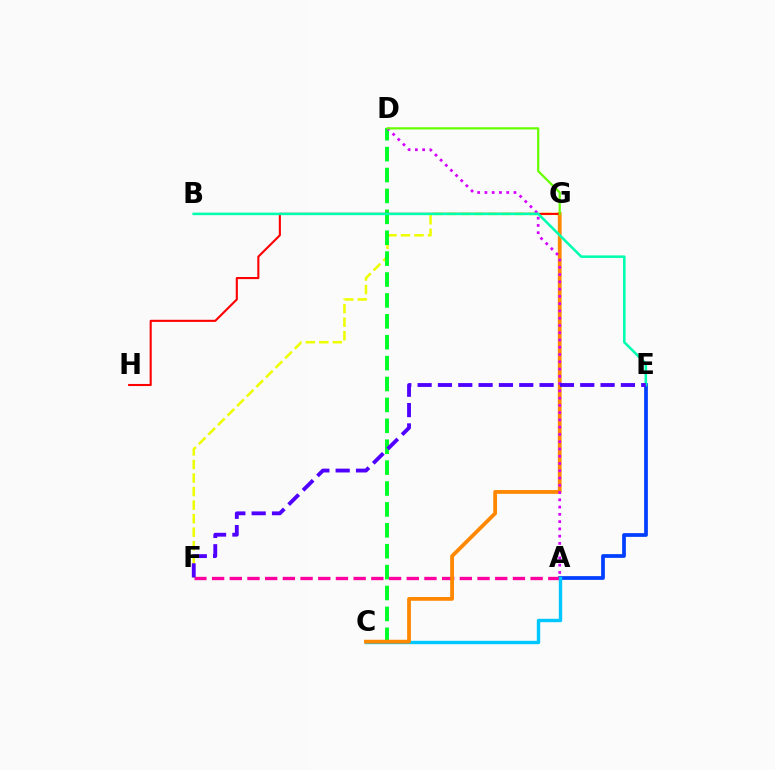{('A', 'E'): [{'color': '#003fff', 'line_style': 'solid', 'thickness': 2.68}], ('F', 'G'): [{'color': '#eeff00', 'line_style': 'dashed', 'thickness': 1.84}], ('C', 'D'): [{'color': '#00ff27', 'line_style': 'dashed', 'thickness': 2.84}], ('A', 'F'): [{'color': '#ff00a0', 'line_style': 'dashed', 'thickness': 2.4}], ('A', 'C'): [{'color': '#00c7ff', 'line_style': 'solid', 'thickness': 2.44}], ('C', 'G'): [{'color': '#ff8800', 'line_style': 'solid', 'thickness': 2.73}], ('G', 'H'): [{'color': '#ff0000', 'line_style': 'solid', 'thickness': 1.51}], ('A', 'D'): [{'color': '#d600ff', 'line_style': 'dotted', 'thickness': 1.97}], ('B', 'E'): [{'color': '#00ffaf', 'line_style': 'solid', 'thickness': 1.84}], ('D', 'G'): [{'color': '#66ff00', 'line_style': 'solid', 'thickness': 1.6}], ('E', 'F'): [{'color': '#4f00ff', 'line_style': 'dashed', 'thickness': 2.76}]}